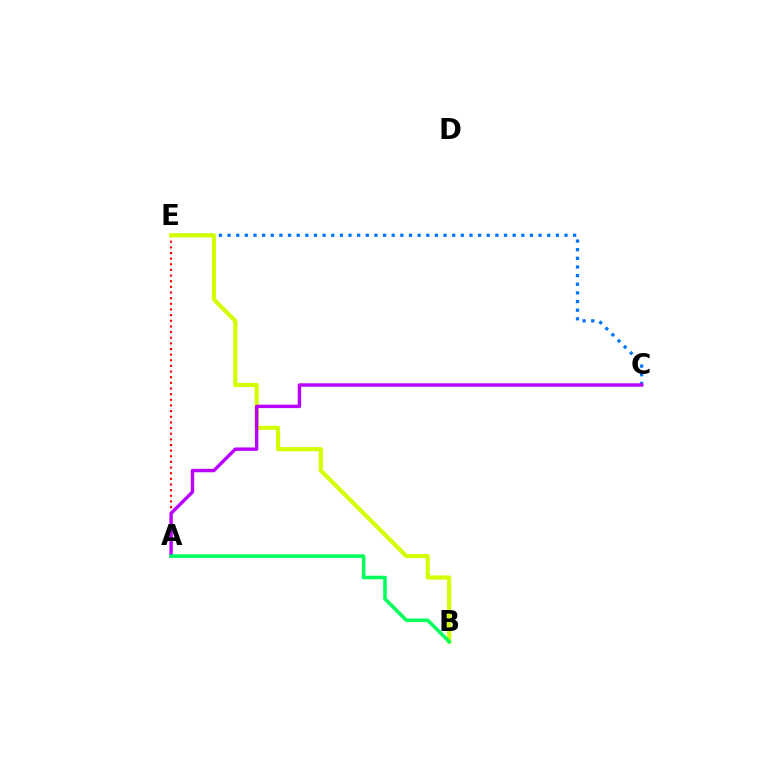{('A', 'E'): [{'color': '#ff0000', 'line_style': 'dotted', 'thickness': 1.53}], ('C', 'E'): [{'color': '#0074ff', 'line_style': 'dotted', 'thickness': 2.35}], ('B', 'E'): [{'color': '#d1ff00', 'line_style': 'solid', 'thickness': 2.98}], ('A', 'C'): [{'color': '#b900ff', 'line_style': 'solid', 'thickness': 2.47}], ('A', 'B'): [{'color': '#00ff5c', 'line_style': 'solid', 'thickness': 2.56}]}